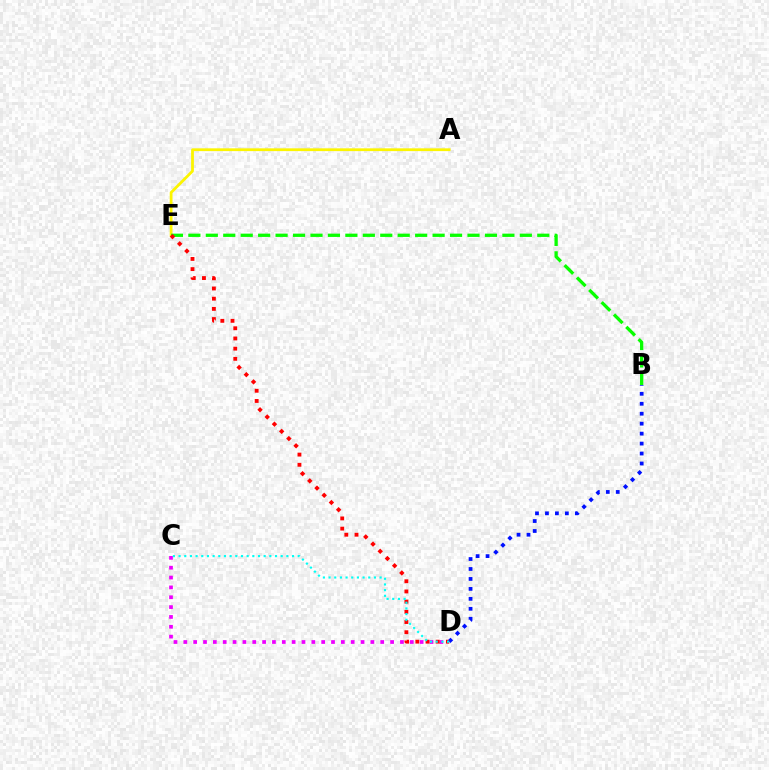{('A', 'E'): [{'color': '#fcf500', 'line_style': 'solid', 'thickness': 2.0}], ('C', 'D'): [{'color': '#ee00ff', 'line_style': 'dotted', 'thickness': 2.68}, {'color': '#00fff6', 'line_style': 'dotted', 'thickness': 1.54}], ('B', 'E'): [{'color': '#08ff00', 'line_style': 'dashed', 'thickness': 2.37}], ('D', 'E'): [{'color': '#ff0000', 'line_style': 'dotted', 'thickness': 2.77}], ('B', 'D'): [{'color': '#0010ff', 'line_style': 'dotted', 'thickness': 2.71}]}